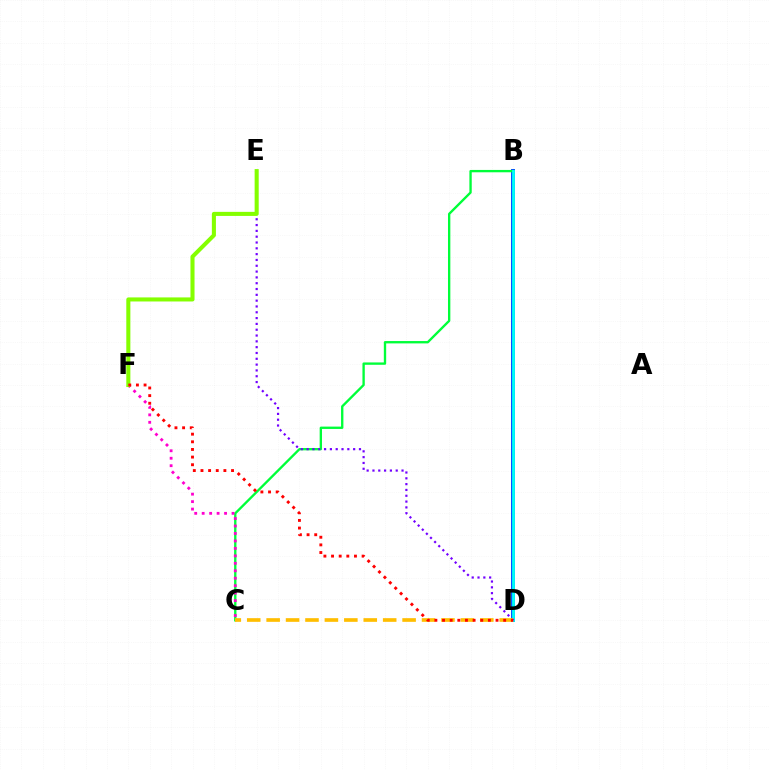{('B', 'D'): [{'color': '#004bff', 'line_style': 'solid', 'thickness': 2.83}, {'color': '#00fff6', 'line_style': 'solid', 'thickness': 2.01}], ('B', 'C'): [{'color': '#00ff39', 'line_style': 'solid', 'thickness': 1.69}], ('D', 'E'): [{'color': '#7200ff', 'line_style': 'dotted', 'thickness': 1.58}], ('C', 'F'): [{'color': '#ff00cf', 'line_style': 'dotted', 'thickness': 2.03}], ('E', 'F'): [{'color': '#84ff00', 'line_style': 'solid', 'thickness': 2.93}], ('C', 'D'): [{'color': '#ffbd00', 'line_style': 'dashed', 'thickness': 2.64}], ('D', 'F'): [{'color': '#ff0000', 'line_style': 'dotted', 'thickness': 2.08}]}